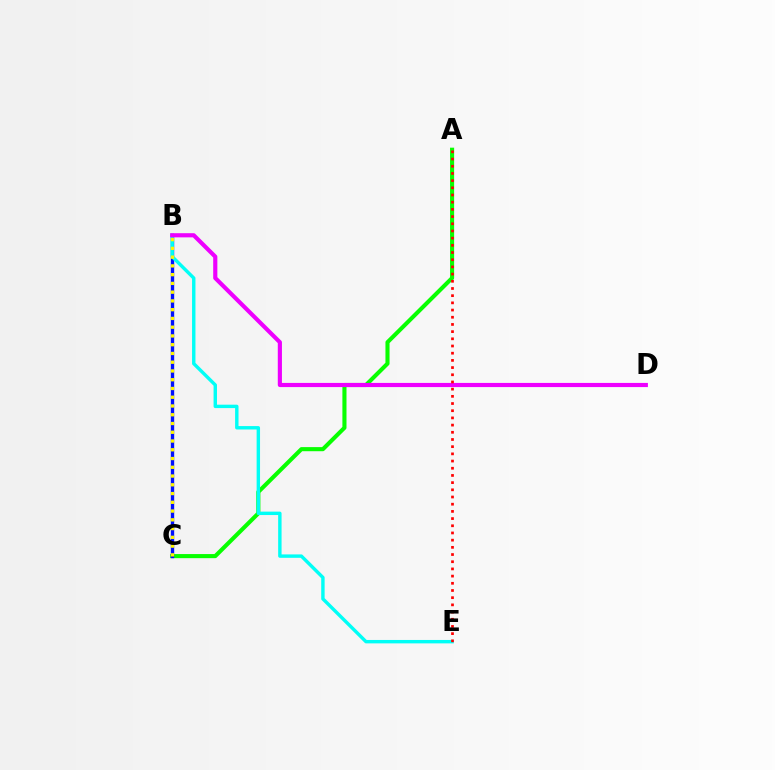{('A', 'C'): [{'color': '#08ff00', 'line_style': 'solid', 'thickness': 2.95}], ('B', 'C'): [{'color': '#0010ff', 'line_style': 'solid', 'thickness': 2.42}, {'color': '#fcf500', 'line_style': 'dotted', 'thickness': 2.38}], ('B', 'E'): [{'color': '#00fff6', 'line_style': 'solid', 'thickness': 2.46}], ('B', 'D'): [{'color': '#ee00ff', 'line_style': 'solid', 'thickness': 2.99}], ('A', 'E'): [{'color': '#ff0000', 'line_style': 'dotted', 'thickness': 1.95}]}